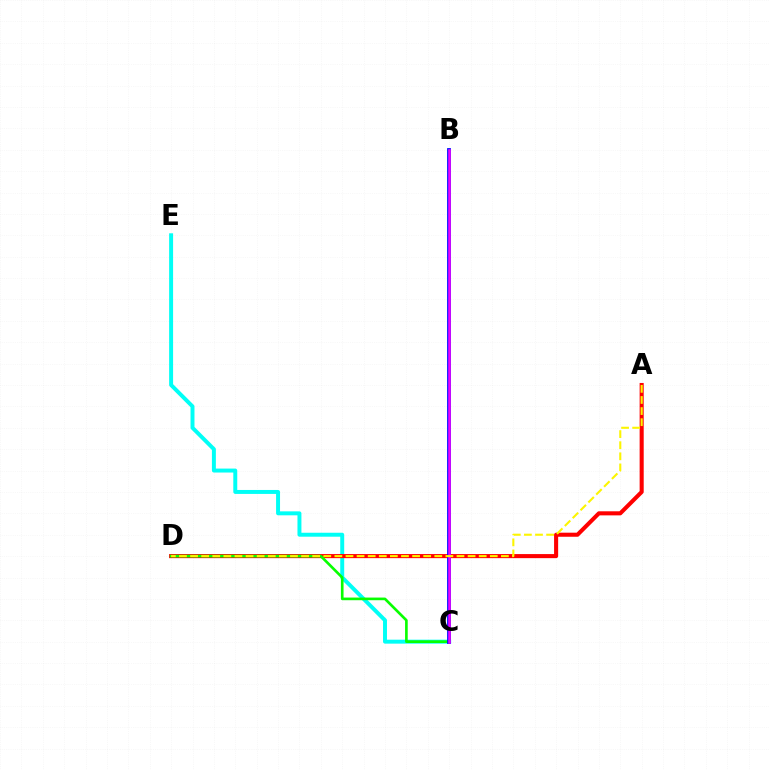{('C', 'E'): [{'color': '#00fff6', 'line_style': 'solid', 'thickness': 2.85}], ('A', 'D'): [{'color': '#ff0000', 'line_style': 'solid', 'thickness': 2.93}, {'color': '#fcf500', 'line_style': 'dashed', 'thickness': 1.51}], ('C', 'D'): [{'color': '#08ff00', 'line_style': 'solid', 'thickness': 1.91}], ('B', 'C'): [{'color': '#0010ff', 'line_style': 'solid', 'thickness': 2.73}, {'color': '#ee00ff', 'line_style': 'solid', 'thickness': 1.84}]}